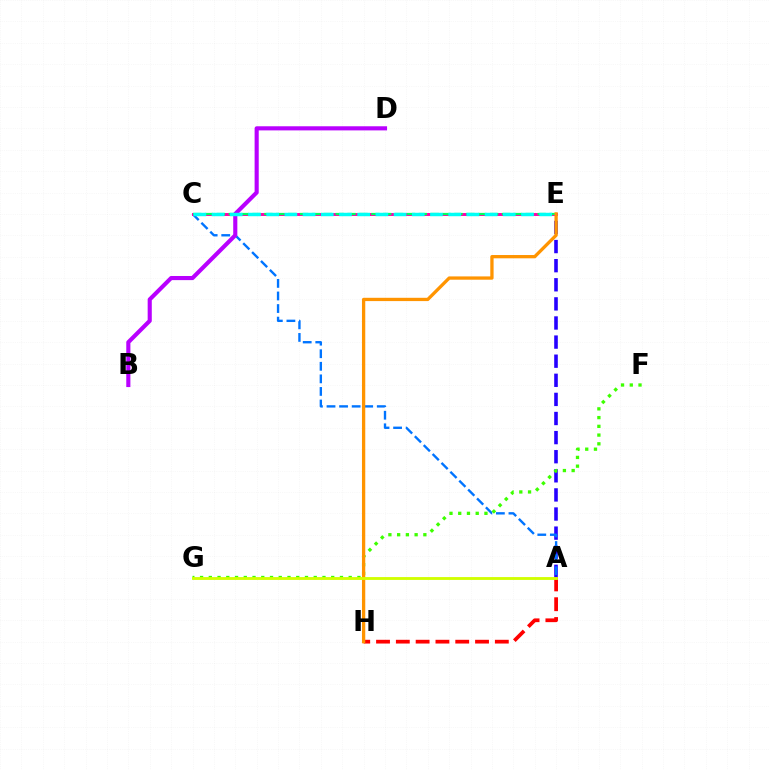{('A', 'E'): [{'color': '#2500ff', 'line_style': 'dashed', 'thickness': 2.6}], ('A', 'C'): [{'color': '#0074ff', 'line_style': 'dashed', 'thickness': 1.71}], ('A', 'H'): [{'color': '#ff0000', 'line_style': 'dashed', 'thickness': 2.69}], ('F', 'G'): [{'color': '#3dff00', 'line_style': 'dotted', 'thickness': 2.38}], ('C', 'E'): [{'color': '#ff00ac', 'line_style': 'solid', 'thickness': 2.11}, {'color': '#00ff5c', 'line_style': 'dashed', 'thickness': 1.61}, {'color': '#00fff6', 'line_style': 'dashed', 'thickness': 2.47}], ('B', 'D'): [{'color': '#b900ff', 'line_style': 'solid', 'thickness': 2.97}], ('E', 'H'): [{'color': '#ff9400', 'line_style': 'solid', 'thickness': 2.37}], ('A', 'G'): [{'color': '#d1ff00', 'line_style': 'solid', 'thickness': 2.05}]}